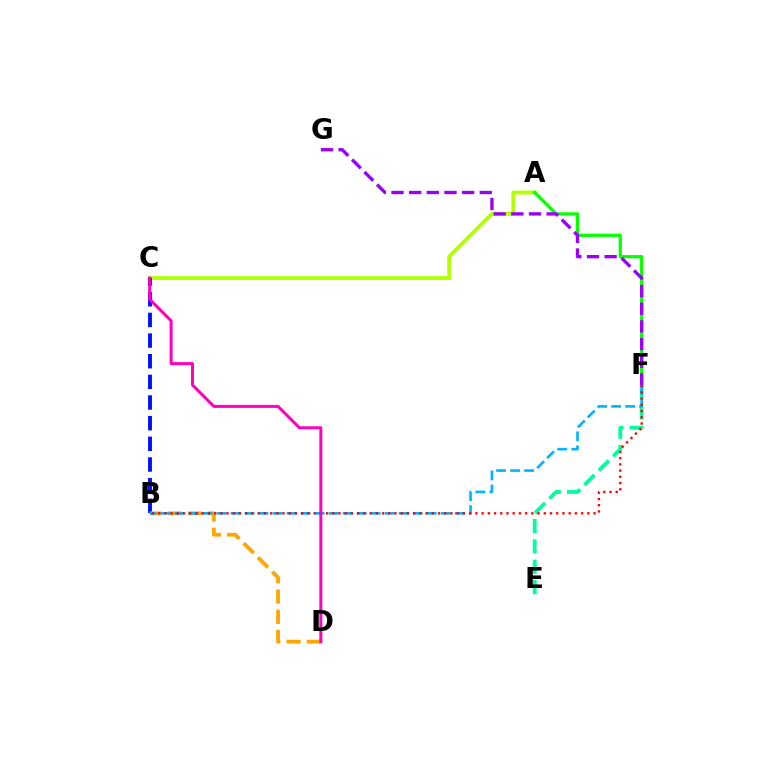{('A', 'C'): [{'color': '#b3ff00', 'line_style': 'solid', 'thickness': 2.77}], ('B', 'C'): [{'color': '#0010ff', 'line_style': 'dashed', 'thickness': 2.81}], ('B', 'D'): [{'color': '#ffa500', 'line_style': 'dashed', 'thickness': 2.74}], ('A', 'F'): [{'color': '#08ff00', 'line_style': 'solid', 'thickness': 2.32}], ('E', 'F'): [{'color': '#00ff9d', 'line_style': 'dashed', 'thickness': 2.76}], ('B', 'F'): [{'color': '#00b5ff', 'line_style': 'dashed', 'thickness': 1.9}, {'color': '#ff0000', 'line_style': 'dotted', 'thickness': 1.69}], ('F', 'G'): [{'color': '#9b00ff', 'line_style': 'dashed', 'thickness': 2.4}], ('C', 'D'): [{'color': '#ff00bd', 'line_style': 'solid', 'thickness': 2.16}]}